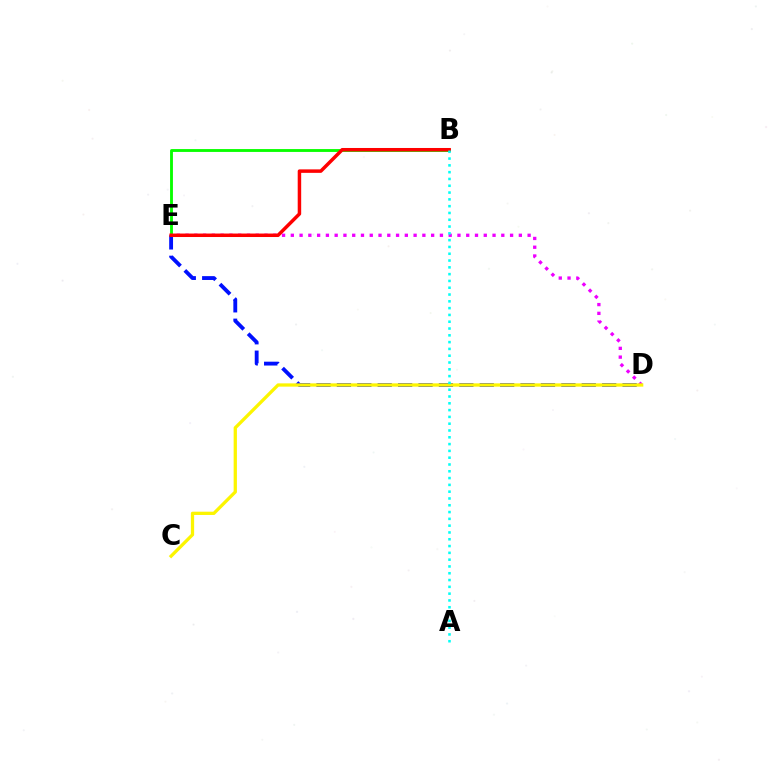{('D', 'E'): [{'color': '#0010ff', 'line_style': 'dashed', 'thickness': 2.77}, {'color': '#ee00ff', 'line_style': 'dotted', 'thickness': 2.38}], ('C', 'D'): [{'color': '#fcf500', 'line_style': 'solid', 'thickness': 2.36}], ('B', 'E'): [{'color': '#08ff00', 'line_style': 'solid', 'thickness': 2.06}, {'color': '#ff0000', 'line_style': 'solid', 'thickness': 2.51}], ('A', 'B'): [{'color': '#00fff6', 'line_style': 'dotted', 'thickness': 1.85}]}